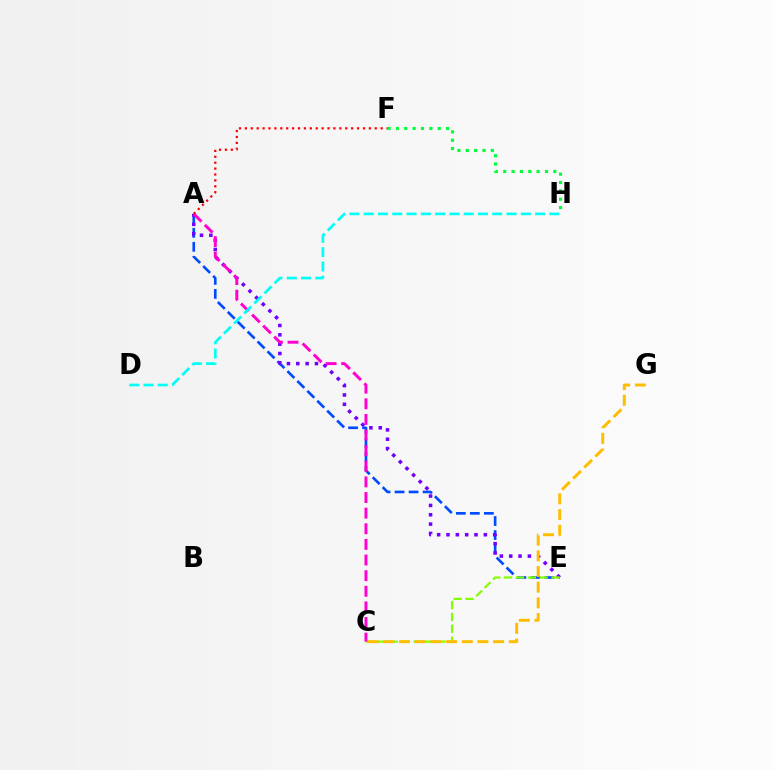{('A', 'E'): [{'color': '#004bff', 'line_style': 'dashed', 'thickness': 1.9}, {'color': '#7200ff', 'line_style': 'dotted', 'thickness': 2.54}], ('F', 'H'): [{'color': '#00ff39', 'line_style': 'dotted', 'thickness': 2.27}], ('C', 'E'): [{'color': '#84ff00', 'line_style': 'dashed', 'thickness': 1.61}], ('C', 'G'): [{'color': '#ffbd00', 'line_style': 'dashed', 'thickness': 2.13}], ('A', 'C'): [{'color': '#ff00cf', 'line_style': 'dashed', 'thickness': 2.12}], ('A', 'F'): [{'color': '#ff0000', 'line_style': 'dotted', 'thickness': 1.6}], ('D', 'H'): [{'color': '#00fff6', 'line_style': 'dashed', 'thickness': 1.94}]}